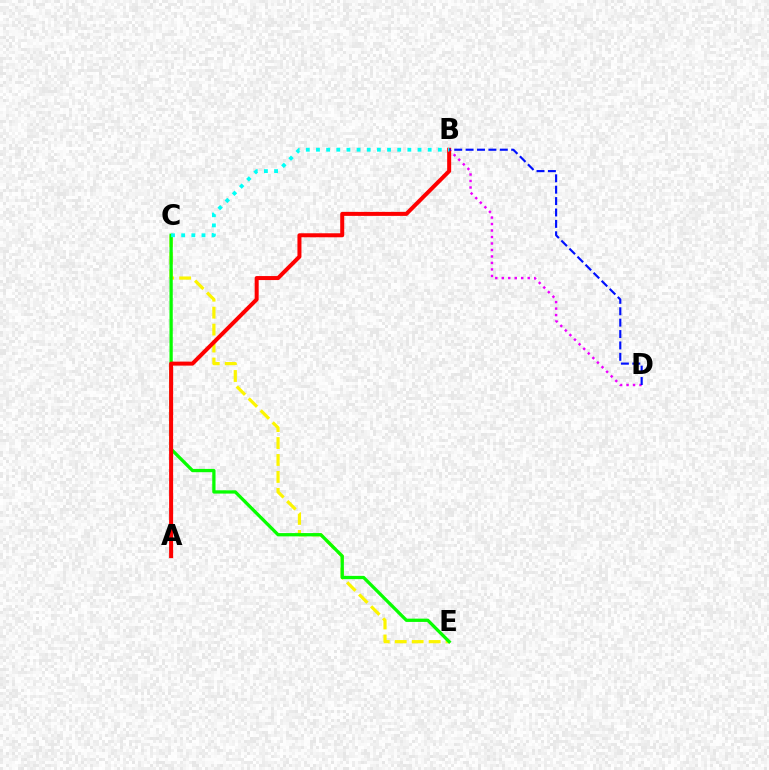{('C', 'E'): [{'color': '#fcf500', 'line_style': 'dashed', 'thickness': 2.3}, {'color': '#08ff00', 'line_style': 'solid', 'thickness': 2.36}], ('B', 'D'): [{'color': '#ee00ff', 'line_style': 'dotted', 'thickness': 1.76}, {'color': '#0010ff', 'line_style': 'dashed', 'thickness': 1.55}], ('A', 'B'): [{'color': '#ff0000', 'line_style': 'solid', 'thickness': 2.88}], ('B', 'C'): [{'color': '#00fff6', 'line_style': 'dotted', 'thickness': 2.76}]}